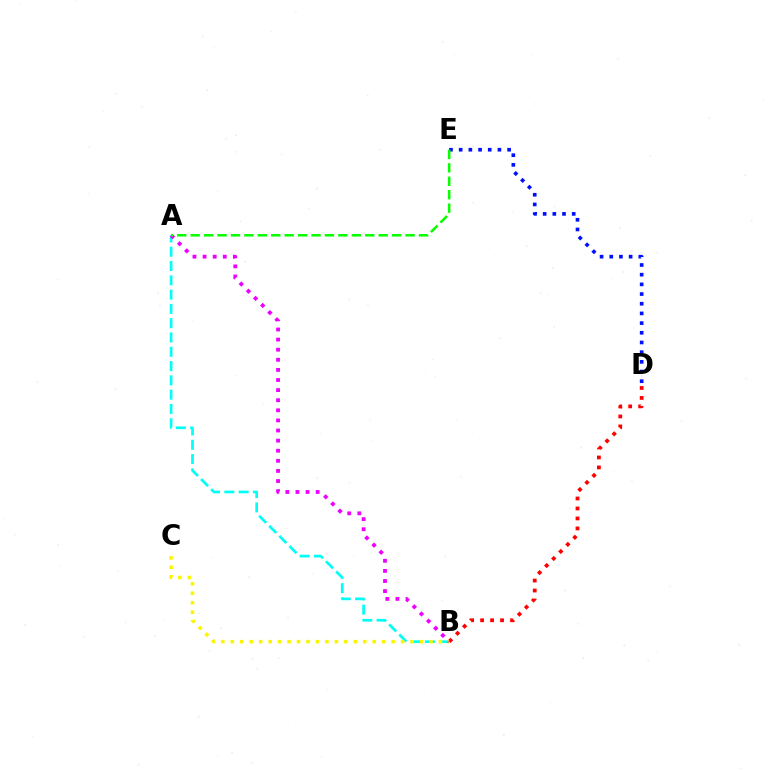{('A', 'B'): [{'color': '#00fff6', 'line_style': 'dashed', 'thickness': 1.94}, {'color': '#ee00ff', 'line_style': 'dotted', 'thickness': 2.75}], ('B', 'D'): [{'color': '#ff0000', 'line_style': 'dotted', 'thickness': 2.71}], ('B', 'C'): [{'color': '#fcf500', 'line_style': 'dotted', 'thickness': 2.57}], ('D', 'E'): [{'color': '#0010ff', 'line_style': 'dotted', 'thickness': 2.63}], ('A', 'E'): [{'color': '#08ff00', 'line_style': 'dashed', 'thickness': 1.82}]}